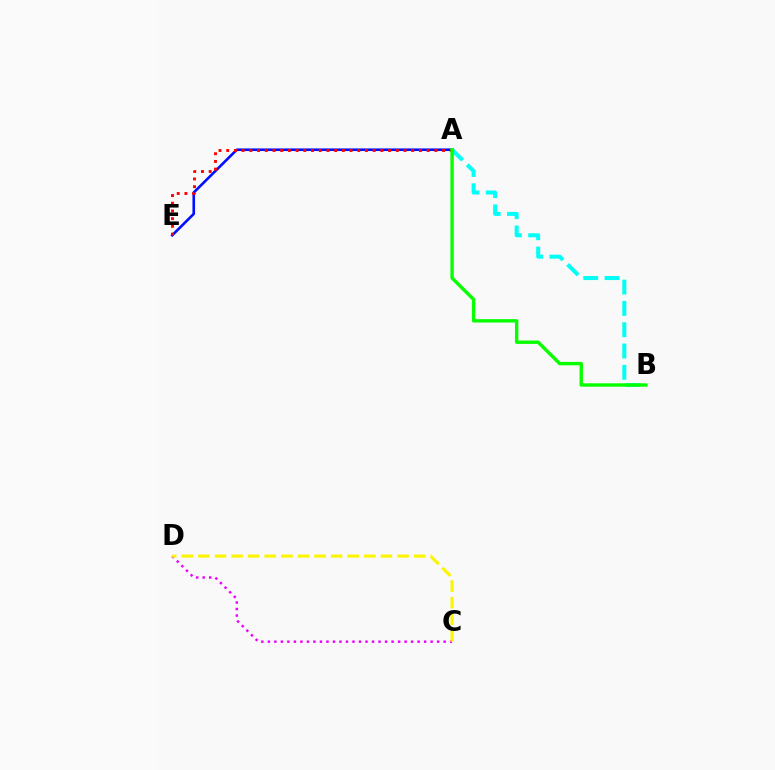{('C', 'D'): [{'color': '#ee00ff', 'line_style': 'dotted', 'thickness': 1.77}, {'color': '#fcf500', 'line_style': 'dashed', 'thickness': 2.26}], ('A', 'E'): [{'color': '#0010ff', 'line_style': 'solid', 'thickness': 1.88}, {'color': '#ff0000', 'line_style': 'dotted', 'thickness': 2.09}], ('A', 'B'): [{'color': '#00fff6', 'line_style': 'dashed', 'thickness': 2.89}, {'color': '#08ff00', 'line_style': 'solid', 'thickness': 2.44}]}